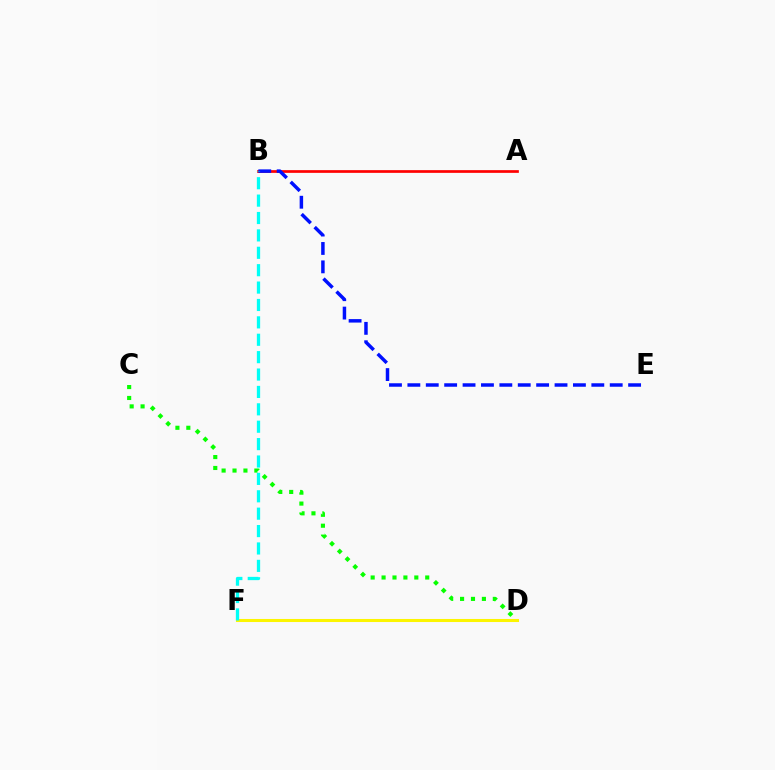{('D', 'F'): [{'color': '#ee00ff', 'line_style': 'dashed', 'thickness': 1.84}, {'color': '#fcf500', 'line_style': 'solid', 'thickness': 2.2}], ('A', 'B'): [{'color': '#ff0000', 'line_style': 'solid', 'thickness': 1.95}], ('B', 'E'): [{'color': '#0010ff', 'line_style': 'dashed', 'thickness': 2.5}], ('C', 'D'): [{'color': '#08ff00', 'line_style': 'dotted', 'thickness': 2.97}], ('B', 'F'): [{'color': '#00fff6', 'line_style': 'dashed', 'thickness': 2.36}]}